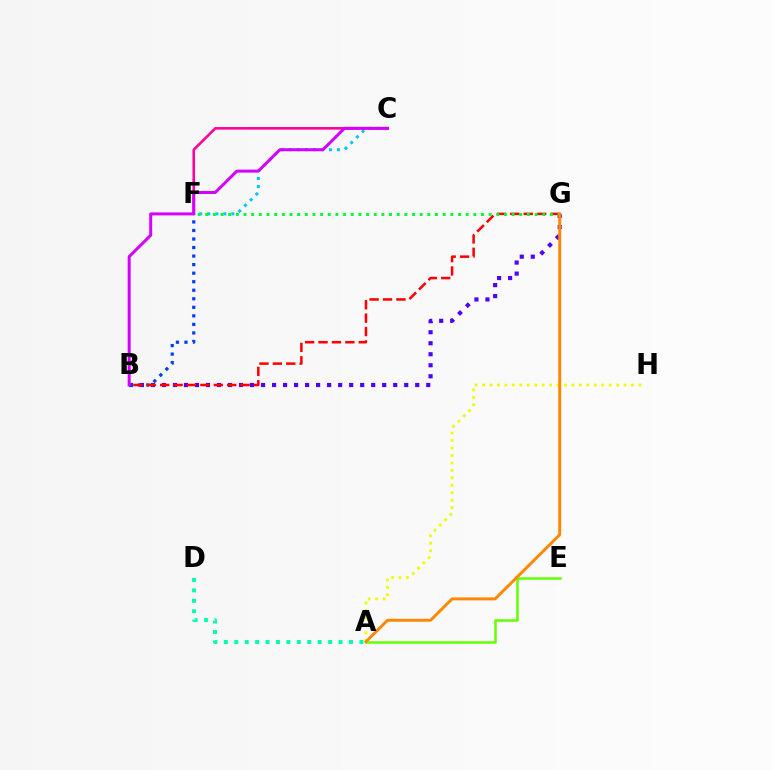{('C', 'F'): [{'color': '#00c7ff', 'line_style': 'dotted', 'thickness': 2.18}, {'color': '#ff00a0', 'line_style': 'solid', 'thickness': 1.87}], ('A', 'E'): [{'color': '#66ff00', 'line_style': 'solid', 'thickness': 1.8}], ('B', 'G'): [{'color': '#4f00ff', 'line_style': 'dotted', 'thickness': 2.99}, {'color': '#ff0000', 'line_style': 'dashed', 'thickness': 1.82}], ('A', 'D'): [{'color': '#00ffaf', 'line_style': 'dotted', 'thickness': 2.83}], ('B', 'F'): [{'color': '#003fff', 'line_style': 'dotted', 'thickness': 2.32}], ('A', 'H'): [{'color': '#eeff00', 'line_style': 'dotted', 'thickness': 2.02}], ('B', 'C'): [{'color': '#d600ff', 'line_style': 'solid', 'thickness': 2.16}], ('F', 'G'): [{'color': '#00ff27', 'line_style': 'dotted', 'thickness': 2.08}], ('A', 'G'): [{'color': '#ff8800', 'line_style': 'solid', 'thickness': 2.12}]}